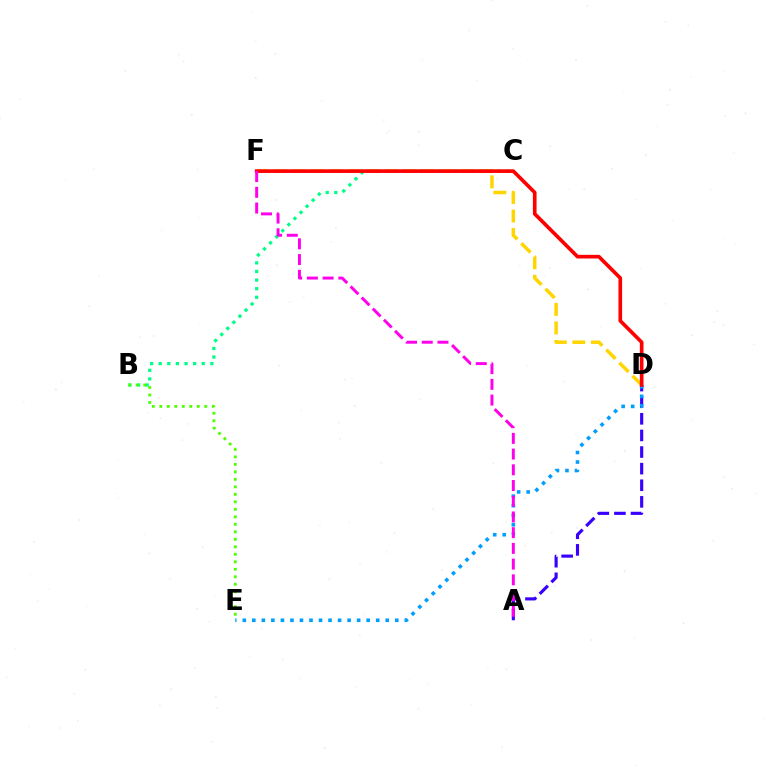{('A', 'D'): [{'color': '#3700ff', 'line_style': 'dashed', 'thickness': 2.26}], ('B', 'C'): [{'color': '#00ff86', 'line_style': 'dotted', 'thickness': 2.34}], ('B', 'E'): [{'color': '#4fff00', 'line_style': 'dotted', 'thickness': 2.04}], ('D', 'F'): [{'color': '#ffd500', 'line_style': 'dashed', 'thickness': 2.52}, {'color': '#ff0000', 'line_style': 'solid', 'thickness': 2.63}], ('D', 'E'): [{'color': '#009eff', 'line_style': 'dotted', 'thickness': 2.59}], ('A', 'F'): [{'color': '#ff00ed', 'line_style': 'dashed', 'thickness': 2.14}]}